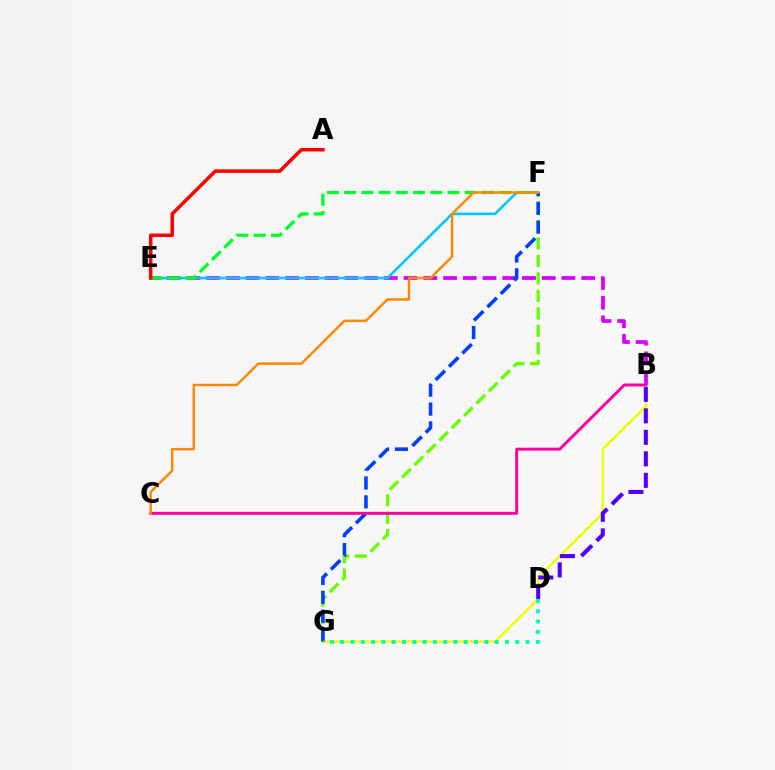{('F', 'G'): [{'color': '#66ff00', 'line_style': 'dashed', 'thickness': 2.37}, {'color': '#003fff', 'line_style': 'dashed', 'thickness': 2.57}], ('B', 'E'): [{'color': '#d600ff', 'line_style': 'dashed', 'thickness': 2.68}], ('E', 'F'): [{'color': '#00c7ff', 'line_style': 'solid', 'thickness': 1.87}, {'color': '#00ff27', 'line_style': 'dashed', 'thickness': 2.34}], ('B', 'G'): [{'color': '#eeff00', 'line_style': 'solid', 'thickness': 1.71}], ('B', 'D'): [{'color': '#4f00ff', 'line_style': 'dashed', 'thickness': 2.92}], ('A', 'E'): [{'color': '#ff0000', 'line_style': 'solid', 'thickness': 2.53}], ('D', 'G'): [{'color': '#00ffaf', 'line_style': 'dotted', 'thickness': 2.8}], ('B', 'C'): [{'color': '#ff00a0', 'line_style': 'solid', 'thickness': 2.11}], ('C', 'F'): [{'color': '#ff8800', 'line_style': 'solid', 'thickness': 1.77}]}